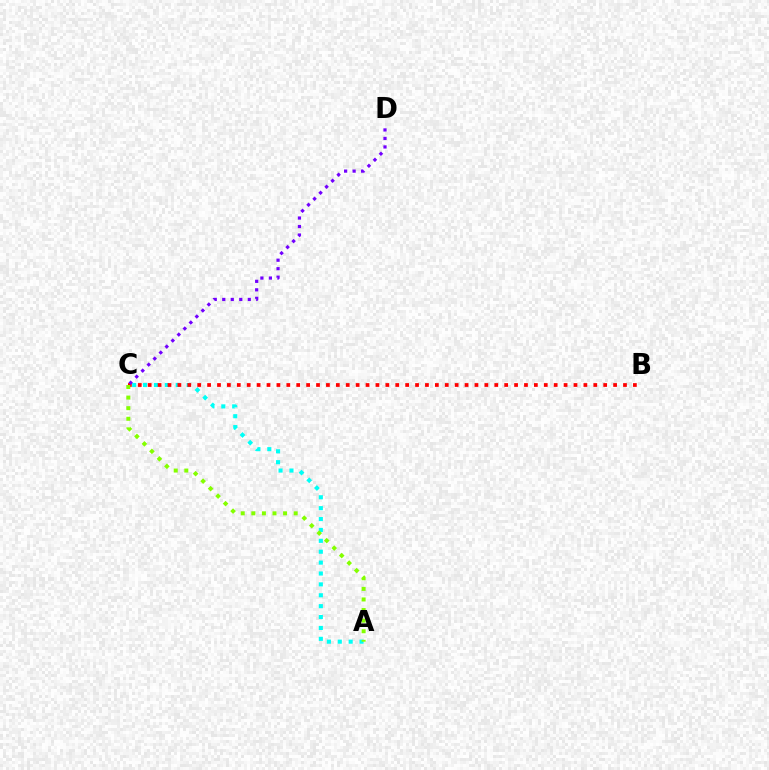{('A', 'C'): [{'color': '#00fff6', 'line_style': 'dotted', 'thickness': 2.96}, {'color': '#84ff00', 'line_style': 'dotted', 'thickness': 2.88}], ('B', 'C'): [{'color': '#ff0000', 'line_style': 'dotted', 'thickness': 2.69}], ('C', 'D'): [{'color': '#7200ff', 'line_style': 'dotted', 'thickness': 2.31}]}